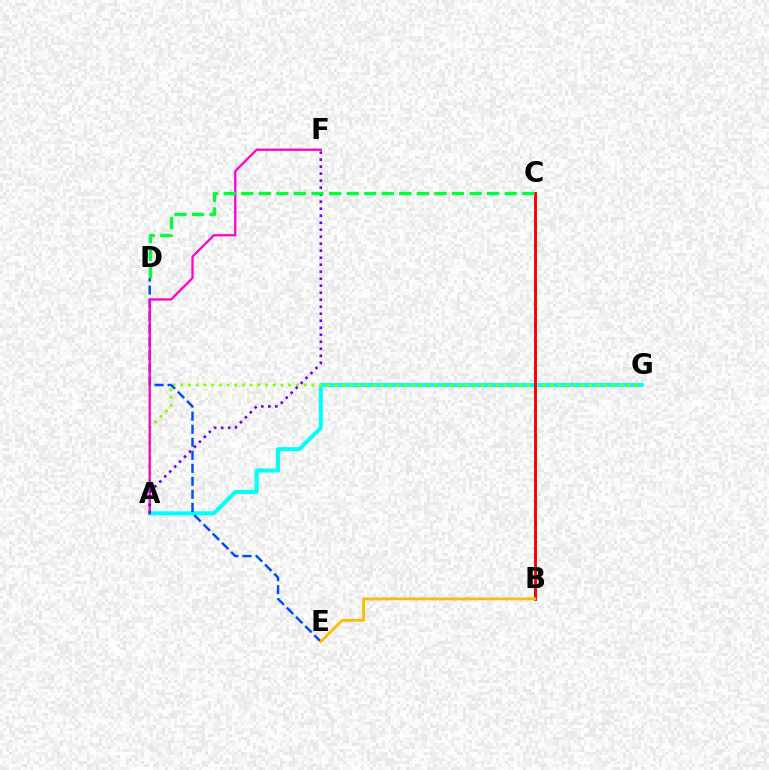{('A', 'G'): [{'color': '#00fff6', 'line_style': 'solid', 'thickness': 2.88}, {'color': '#84ff00', 'line_style': 'dotted', 'thickness': 2.09}], ('D', 'E'): [{'color': '#004bff', 'line_style': 'dashed', 'thickness': 1.77}], ('B', 'C'): [{'color': '#ff0000', 'line_style': 'solid', 'thickness': 2.12}], ('B', 'E'): [{'color': '#ffbd00', 'line_style': 'solid', 'thickness': 2.06}], ('A', 'F'): [{'color': '#ff00cf', 'line_style': 'solid', 'thickness': 1.65}, {'color': '#7200ff', 'line_style': 'dotted', 'thickness': 1.9}], ('C', 'D'): [{'color': '#00ff39', 'line_style': 'dashed', 'thickness': 2.39}]}